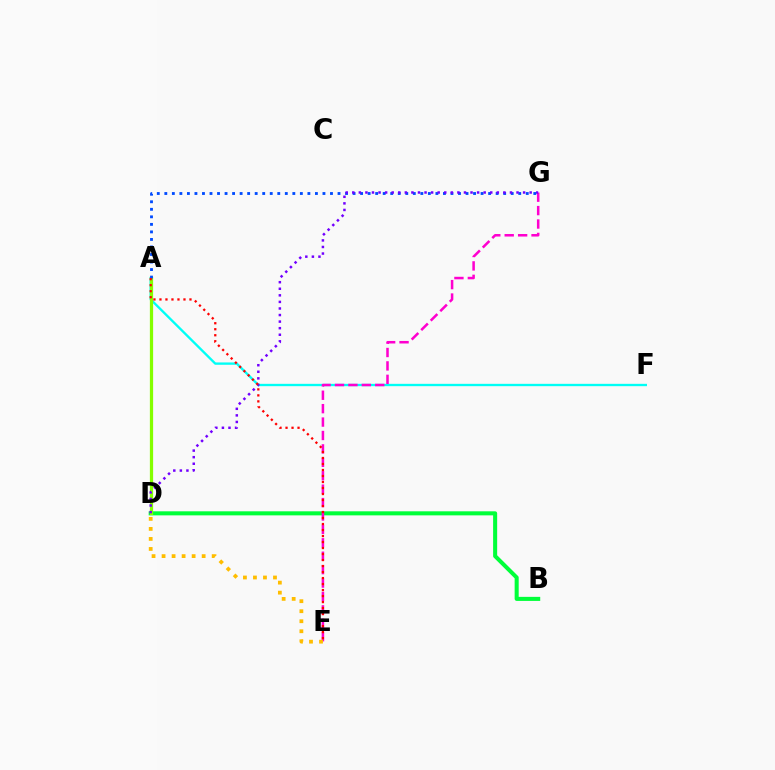{('B', 'D'): [{'color': '#00ff39', 'line_style': 'solid', 'thickness': 2.92}], ('A', 'F'): [{'color': '#00fff6', 'line_style': 'solid', 'thickness': 1.69}], ('A', 'D'): [{'color': '#84ff00', 'line_style': 'solid', 'thickness': 2.33}], ('E', 'G'): [{'color': '#ff00cf', 'line_style': 'dashed', 'thickness': 1.82}], ('A', 'G'): [{'color': '#004bff', 'line_style': 'dotted', 'thickness': 2.05}], ('D', 'G'): [{'color': '#7200ff', 'line_style': 'dotted', 'thickness': 1.79}], ('A', 'E'): [{'color': '#ff0000', 'line_style': 'dotted', 'thickness': 1.63}], ('D', 'E'): [{'color': '#ffbd00', 'line_style': 'dotted', 'thickness': 2.72}]}